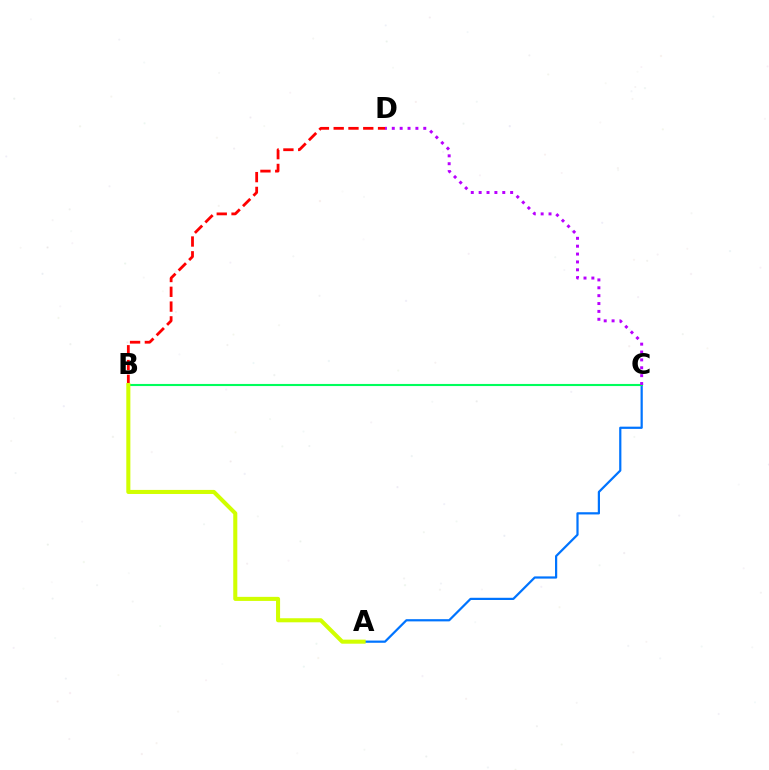{('A', 'C'): [{'color': '#0074ff', 'line_style': 'solid', 'thickness': 1.6}], ('B', 'C'): [{'color': '#00ff5c', 'line_style': 'solid', 'thickness': 1.52}], ('B', 'D'): [{'color': '#ff0000', 'line_style': 'dashed', 'thickness': 2.01}], ('A', 'B'): [{'color': '#d1ff00', 'line_style': 'solid', 'thickness': 2.92}], ('C', 'D'): [{'color': '#b900ff', 'line_style': 'dotted', 'thickness': 2.14}]}